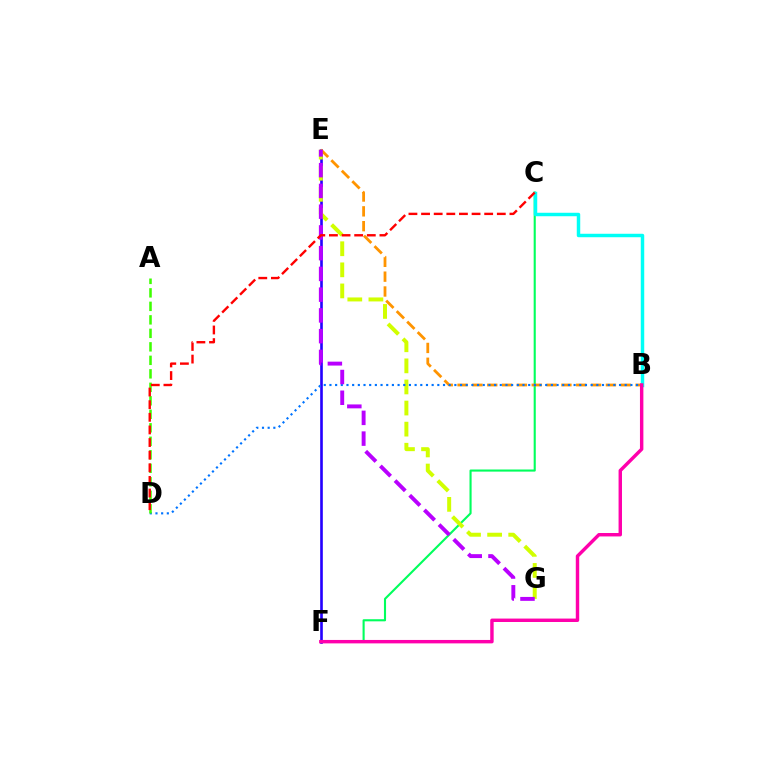{('C', 'F'): [{'color': '#00ff5c', 'line_style': 'solid', 'thickness': 1.52}], ('E', 'F'): [{'color': '#2500ff', 'line_style': 'solid', 'thickness': 1.9}], ('B', 'C'): [{'color': '#00fff6', 'line_style': 'solid', 'thickness': 2.49}], ('E', 'G'): [{'color': '#d1ff00', 'line_style': 'dashed', 'thickness': 2.87}, {'color': '#b900ff', 'line_style': 'dashed', 'thickness': 2.82}], ('B', 'E'): [{'color': '#ff9400', 'line_style': 'dashed', 'thickness': 2.02}], ('B', 'D'): [{'color': '#0074ff', 'line_style': 'dotted', 'thickness': 1.54}], ('A', 'D'): [{'color': '#3dff00', 'line_style': 'dashed', 'thickness': 1.83}], ('C', 'D'): [{'color': '#ff0000', 'line_style': 'dashed', 'thickness': 1.71}], ('B', 'F'): [{'color': '#ff00ac', 'line_style': 'solid', 'thickness': 2.47}]}